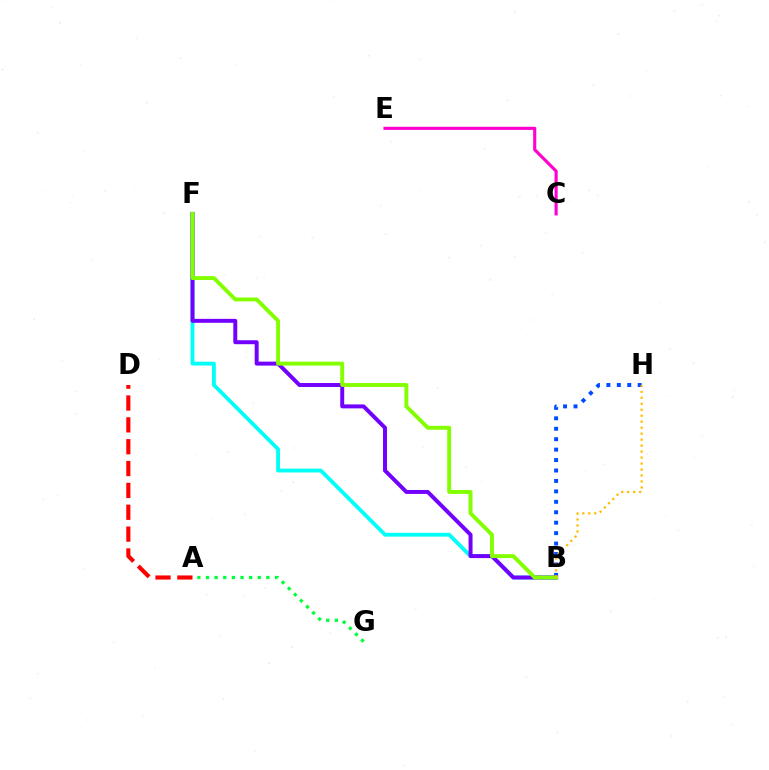{('A', 'D'): [{'color': '#ff0000', 'line_style': 'dashed', 'thickness': 2.97}], ('B', 'F'): [{'color': '#00fff6', 'line_style': 'solid', 'thickness': 2.75}, {'color': '#7200ff', 'line_style': 'solid', 'thickness': 2.85}, {'color': '#84ff00', 'line_style': 'solid', 'thickness': 2.82}], ('B', 'H'): [{'color': '#004bff', 'line_style': 'dotted', 'thickness': 2.84}, {'color': '#ffbd00', 'line_style': 'dotted', 'thickness': 1.62}], ('A', 'G'): [{'color': '#00ff39', 'line_style': 'dotted', 'thickness': 2.34}], ('C', 'E'): [{'color': '#ff00cf', 'line_style': 'solid', 'thickness': 2.25}]}